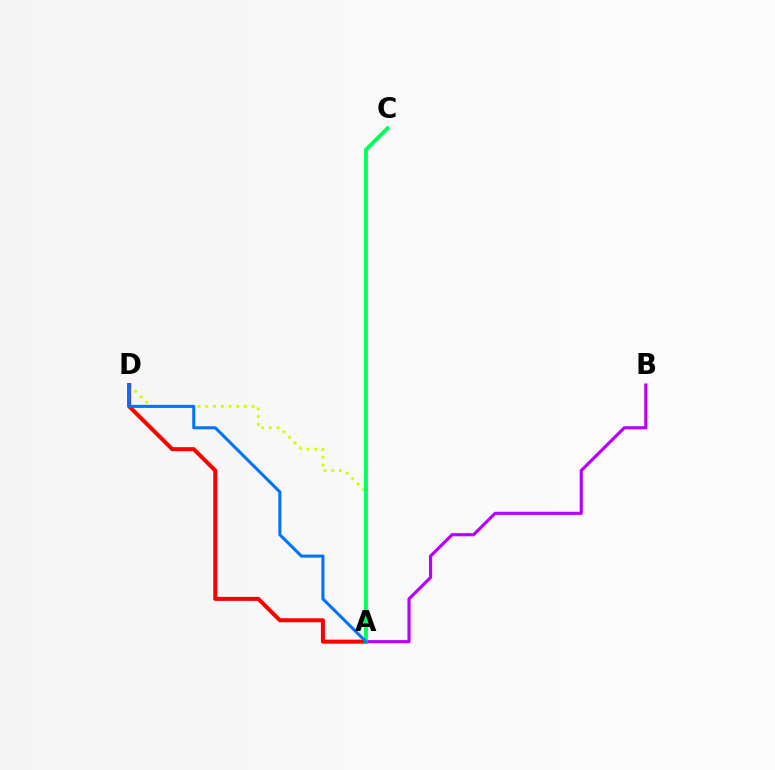{('A', 'D'): [{'color': '#d1ff00', 'line_style': 'dotted', 'thickness': 2.1}, {'color': '#ff0000', 'line_style': 'solid', 'thickness': 2.9}, {'color': '#0074ff', 'line_style': 'solid', 'thickness': 2.2}], ('A', 'B'): [{'color': '#b900ff', 'line_style': 'solid', 'thickness': 2.27}], ('A', 'C'): [{'color': '#00ff5c', 'line_style': 'solid', 'thickness': 2.77}]}